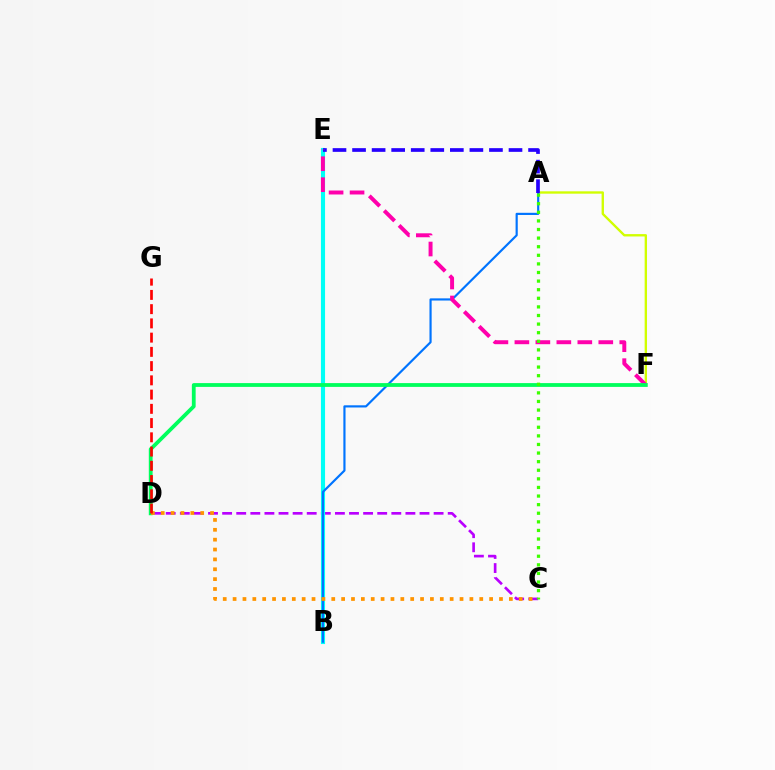{('A', 'F'): [{'color': '#d1ff00', 'line_style': 'solid', 'thickness': 1.7}], ('C', 'D'): [{'color': '#b900ff', 'line_style': 'dashed', 'thickness': 1.92}, {'color': '#ff9400', 'line_style': 'dotted', 'thickness': 2.68}], ('B', 'E'): [{'color': '#00fff6', 'line_style': 'solid', 'thickness': 2.96}], ('A', 'B'): [{'color': '#0074ff', 'line_style': 'solid', 'thickness': 1.56}], ('A', 'E'): [{'color': '#2500ff', 'line_style': 'dashed', 'thickness': 2.66}], ('E', 'F'): [{'color': '#ff00ac', 'line_style': 'dashed', 'thickness': 2.85}], ('D', 'F'): [{'color': '#00ff5c', 'line_style': 'solid', 'thickness': 2.73}], ('D', 'G'): [{'color': '#ff0000', 'line_style': 'dashed', 'thickness': 1.93}], ('A', 'C'): [{'color': '#3dff00', 'line_style': 'dotted', 'thickness': 2.34}]}